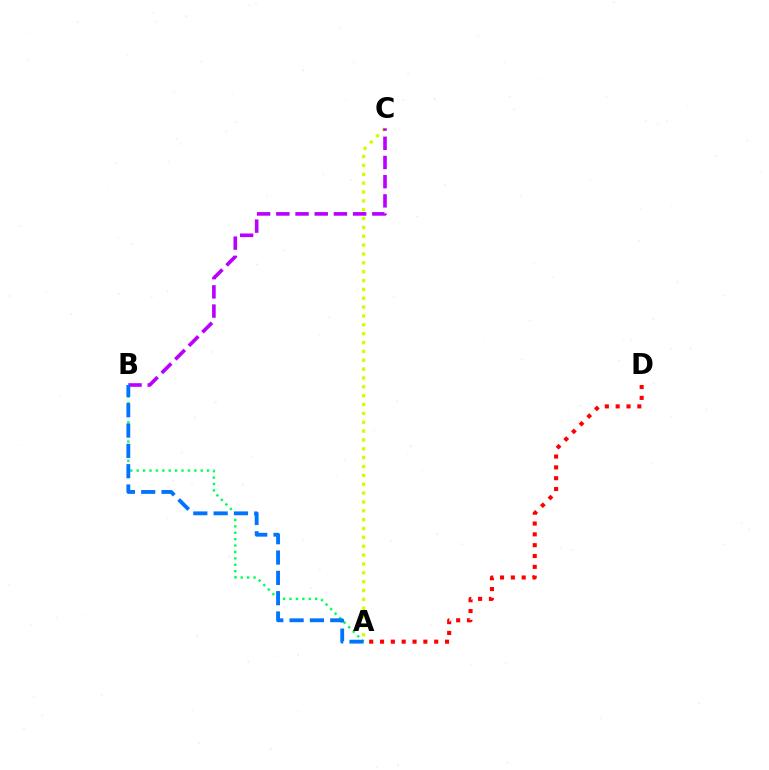{('A', 'B'): [{'color': '#00ff5c', 'line_style': 'dotted', 'thickness': 1.74}, {'color': '#0074ff', 'line_style': 'dashed', 'thickness': 2.76}], ('A', 'D'): [{'color': '#ff0000', 'line_style': 'dotted', 'thickness': 2.94}], ('A', 'C'): [{'color': '#d1ff00', 'line_style': 'dotted', 'thickness': 2.41}], ('B', 'C'): [{'color': '#b900ff', 'line_style': 'dashed', 'thickness': 2.61}]}